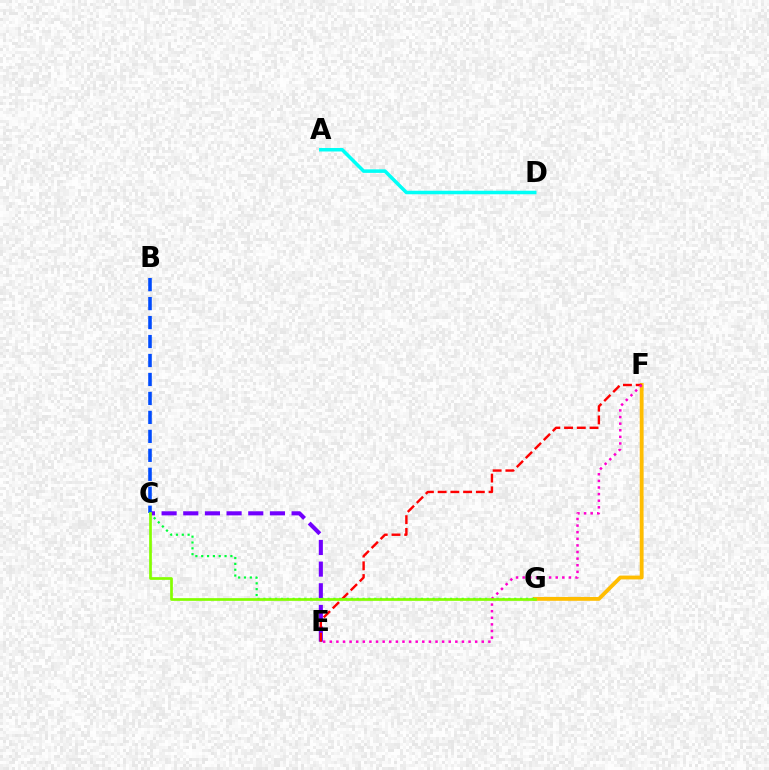{('C', 'E'): [{'color': '#7200ff', 'line_style': 'dashed', 'thickness': 2.94}], ('A', 'D'): [{'color': '#00fff6', 'line_style': 'solid', 'thickness': 2.54}], ('F', 'G'): [{'color': '#ffbd00', 'line_style': 'solid', 'thickness': 2.76}], ('C', 'G'): [{'color': '#00ff39', 'line_style': 'dotted', 'thickness': 1.58}, {'color': '#84ff00', 'line_style': 'solid', 'thickness': 1.95}], ('E', 'F'): [{'color': '#ff0000', 'line_style': 'dashed', 'thickness': 1.73}, {'color': '#ff00cf', 'line_style': 'dotted', 'thickness': 1.8}], ('B', 'C'): [{'color': '#004bff', 'line_style': 'dashed', 'thickness': 2.58}]}